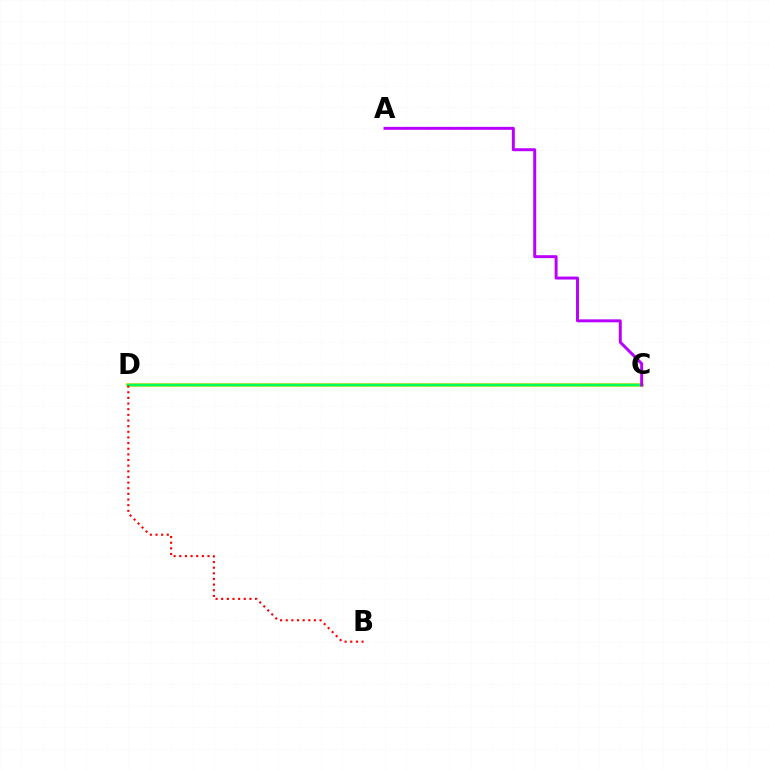{('C', 'D'): [{'color': '#d1ff00', 'line_style': 'solid', 'thickness': 2.71}, {'color': '#0074ff', 'line_style': 'solid', 'thickness': 1.68}, {'color': '#00ff5c', 'line_style': 'solid', 'thickness': 1.57}], ('A', 'C'): [{'color': '#b900ff', 'line_style': 'solid', 'thickness': 2.13}], ('B', 'D'): [{'color': '#ff0000', 'line_style': 'dotted', 'thickness': 1.53}]}